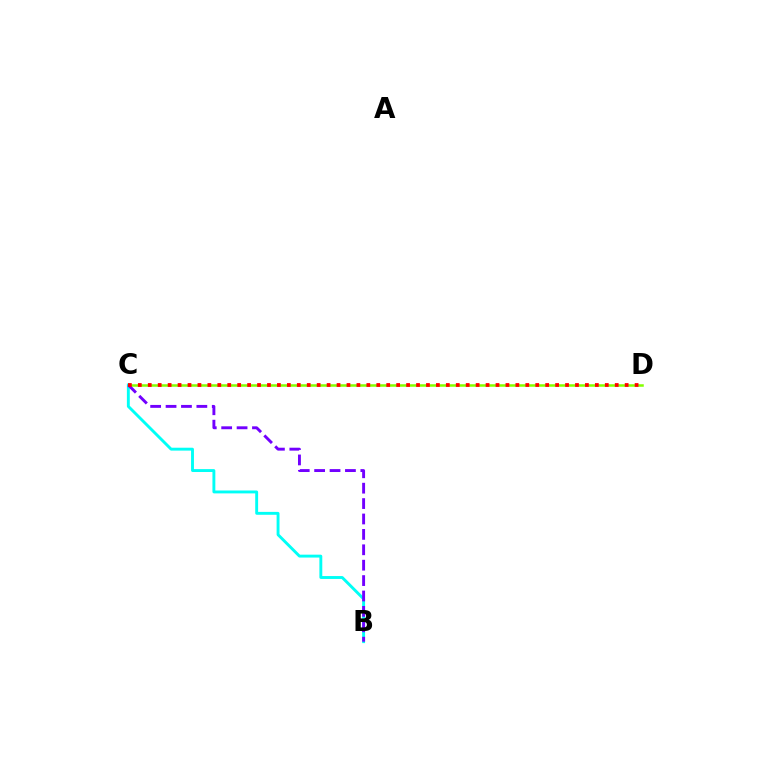{('C', 'D'): [{'color': '#84ff00', 'line_style': 'solid', 'thickness': 1.82}, {'color': '#ff0000', 'line_style': 'dotted', 'thickness': 2.7}], ('B', 'C'): [{'color': '#00fff6', 'line_style': 'solid', 'thickness': 2.08}, {'color': '#7200ff', 'line_style': 'dashed', 'thickness': 2.09}]}